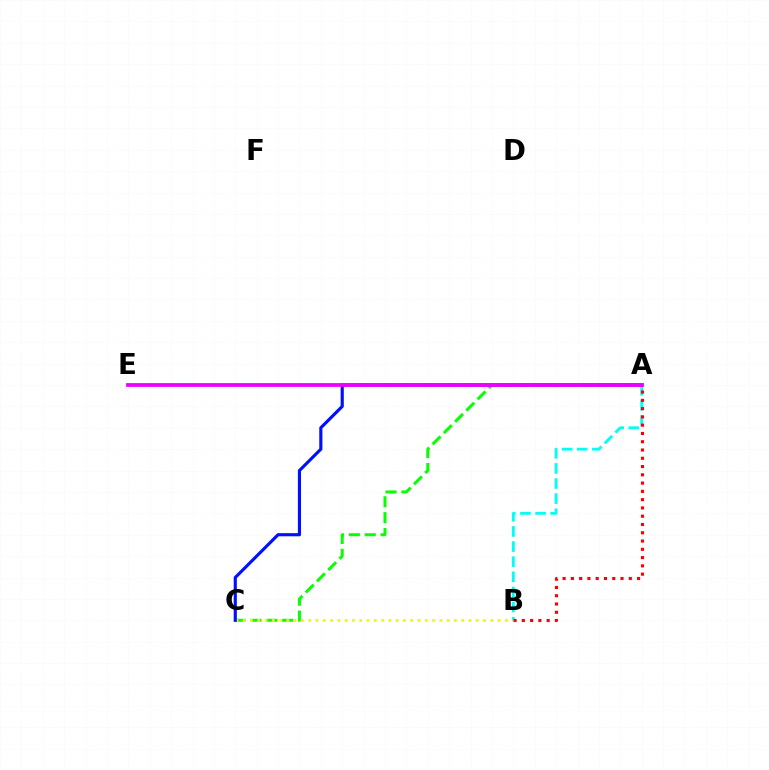{('A', 'C'): [{'color': '#08ff00', 'line_style': 'dashed', 'thickness': 2.16}, {'color': '#0010ff', 'line_style': 'solid', 'thickness': 2.26}], ('B', 'C'): [{'color': '#fcf500', 'line_style': 'dotted', 'thickness': 1.98}], ('A', 'B'): [{'color': '#00fff6', 'line_style': 'dashed', 'thickness': 2.05}, {'color': '#ff0000', 'line_style': 'dotted', 'thickness': 2.25}], ('A', 'E'): [{'color': '#ee00ff', 'line_style': 'solid', 'thickness': 2.73}]}